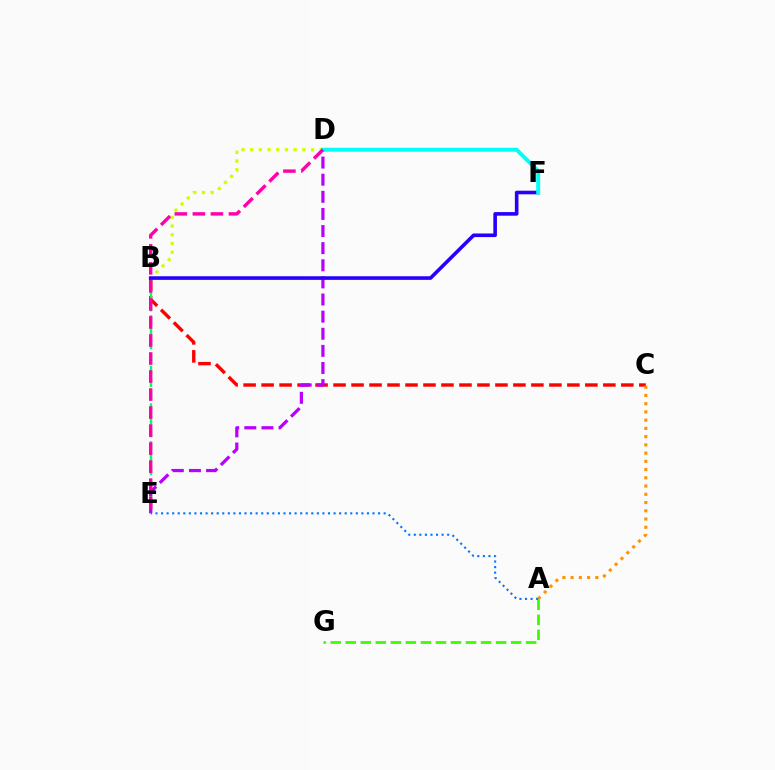{('B', 'C'): [{'color': '#ff0000', 'line_style': 'dashed', 'thickness': 2.44}], ('A', 'C'): [{'color': '#ff9400', 'line_style': 'dotted', 'thickness': 2.24}], ('B', 'D'): [{'color': '#d1ff00', 'line_style': 'dotted', 'thickness': 2.37}], ('A', 'G'): [{'color': '#3dff00', 'line_style': 'dashed', 'thickness': 2.04}], ('A', 'E'): [{'color': '#0074ff', 'line_style': 'dotted', 'thickness': 1.51}], ('B', 'E'): [{'color': '#00ff5c', 'line_style': 'dashed', 'thickness': 1.71}], ('D', 'E'): [{'color': '#b900ff', 'line_style': 'dashed', 'thickness': 2.33}, {'color': '#ff00ac', 'line_style': 'dashed', 'thickness': 2.45}], ('B', 'F'): [{'color': '#2500ff', 'line_style': 'solid', 'thickness': 2.59}], ('D', 'F'): [{'color': '#00fff6', 'line_style': 'solid', 'thickness': 2.85}]}